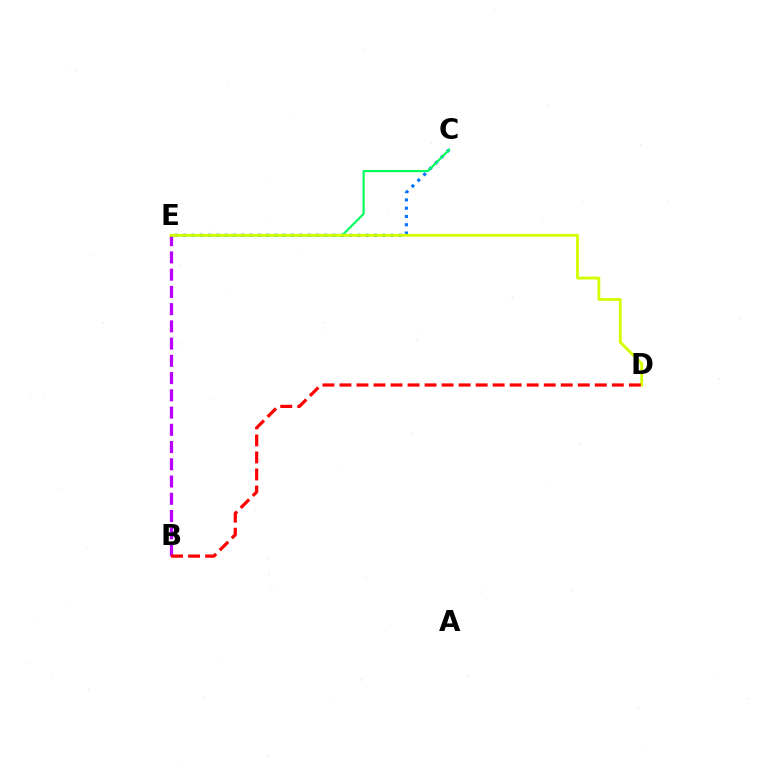{('C', 'E'): [{'color': '#0074ff', 'line_style': 'dotted', 'thickness': 2.25}, {'color': '#00ff5c', 'line_style': 'solid', 'thickness': 1.57}], ('B', 'E'): [{'color': '#b900ff', 'line_style': 'dashed', 'thickness': 2.34}], ('D', 'E'): [{'color': '#d1ff00', 'line_style': 'solid', 'thickness': 2.04}], ('B', 'D'): [{'color': '#ff0000', 'line_style': 'dashed', 'thickness': 2.31}]}